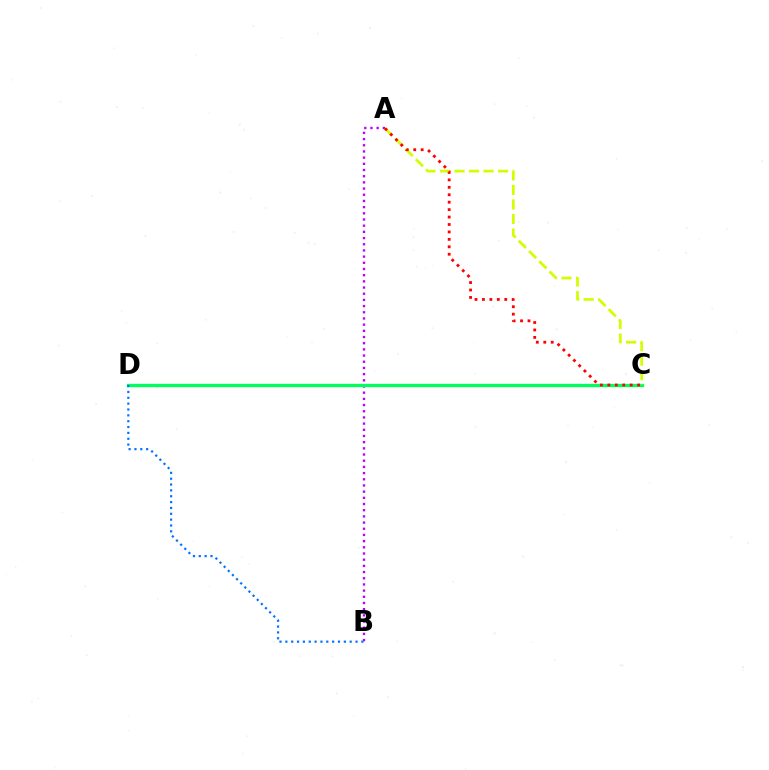{('A', 'B'): [{'color': '#b900ff', 'line_style': 'dotted', 'thickness': 1.68}], ('C', 'D'): [{'color': '#00ff5c', 'line_style': 'solid', 'thickness': 2.38}], ('B', 'D'): [{'color': '#0074ff', 'line_style': 'dotted', 'thickness': 1.59}], ('A', 'C'): [{'color': '#d1ff00', 'line_style': 'dashed', 'thickness': 1.97}, {'color': '#ff0000', 'line_style': 'dotted', 'thickness': 2.02}]}